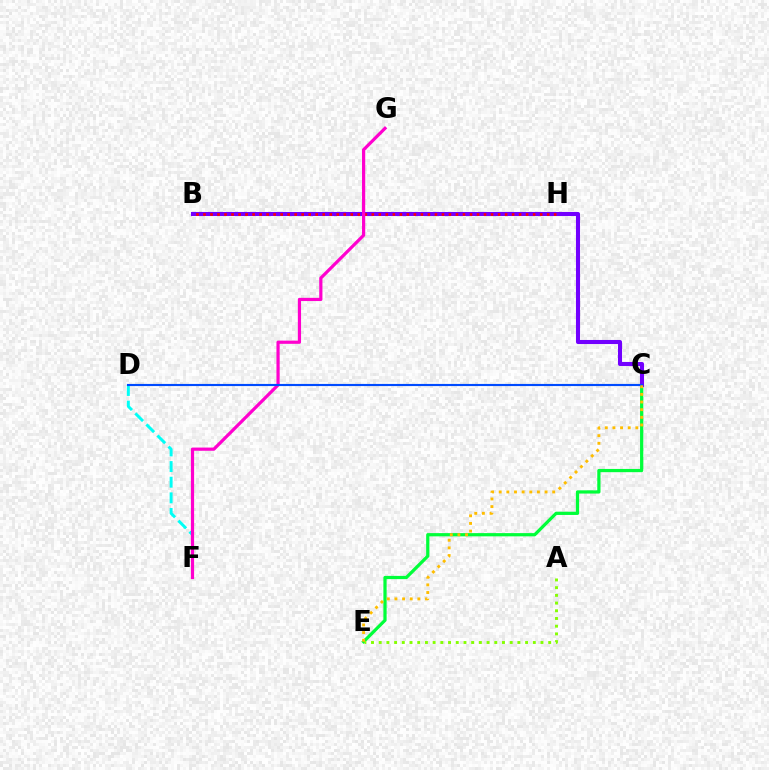{('C', 'E'): [{'color': '#00ff39', 'line_style': 'solid', 'thickness': 2.33}, {'color': '#ffbd00', 'line_style': 'dotted', 'thickness': 2.08}], ('B', 'C'): [{'color': '#7200ff', 'line_style': 'solid', 'thickness': 2.93}], ('B', 'H'): [{'color': '#ff0000', 'line_style': 'dotted', 'thickness': 1.91}], ('D', 'F'): [{'color': '#00fff6', 'line_style': 'dashed', 'thickness': 2.12}], ('F', 'G'): [{'color': '#ff00cf', 'line_style': 'solid', 'thickness': 2.31}], ('C', 'D'): [{'color': '#004bff', 'line_style': 'solid', 'thickness': 1.54}], ('A', 'E'): [{'color': '#84ff00', 'line_style': 'dotted', 'thickness': 2.09}]}